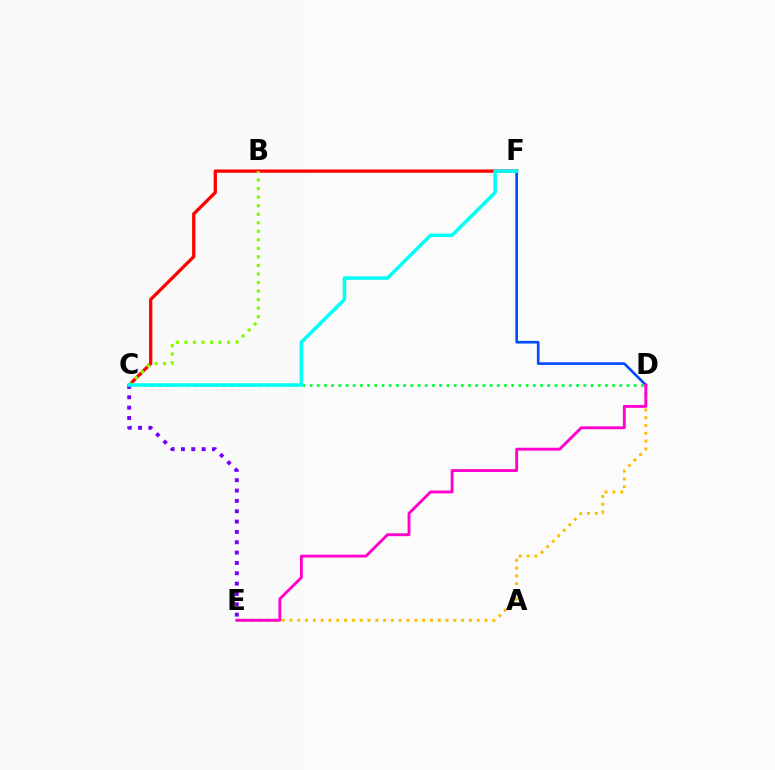{('C', 'F'): [{'color': '#ff0000', 'line_style': 'solid', 'thickness': 2.37}, {'color': '#00fff6', 'line_style': 'solid', 'thickness': 2.54}], ('D', 'F'): [{'color': '#004bff', 'line_style': 'solid', 'thickness': 1.9}], ('C', 'D'): [{'color': '#00ff39', 'line_style': 'dotted', 'thickness': 1.96}], ('B', 'C'): [{'color': '#84ff00', 'line_style': 'dotted', 'thickness': 2.32}], ('D', 'E'): [{'color': '#ffbd00', 'line_style': 'dotted', 'thickness': 2.12}, {'color': '#ff00cf', 'line_style': 'solid', 'thickness': 2.07}], ('C', 'E'): [{'color': '#7200ff', 'line_style': 'dotted', 'thickness': 2.81}]}